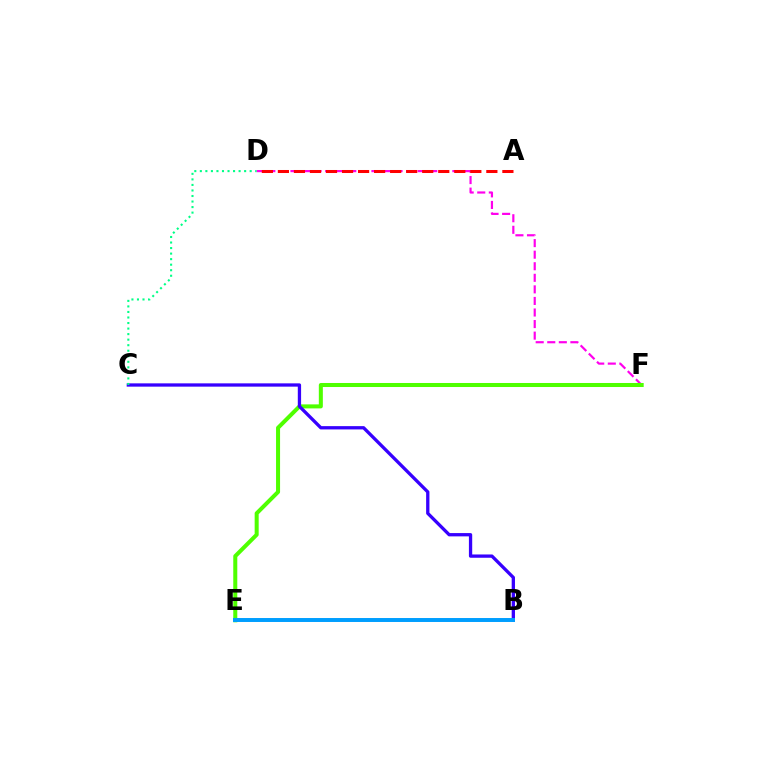{('D', 'F'): [{'color': '#ff00ed', 'line_style': 'dashed', 'thickness': 1.57}], ('E', 'F'): [{'color': '#4fff00', 'line_style': 'solid', 'thickness': 2.9}], ('B', 'C'): [{'color': '#3700ff', 'line_style': 'solid', 'thickness': 2.37}], ('C', 'D'): [{'color': '#00ff86', 'line_style': 'dotted', 'thickness': 1.5}], ('B', 'E'): [{'color': '#ffd500', 'line_style': 'dotted', 'thickness': 1.79}, {'color': '#009eff', 'line_style': 'solid', 'thickness': 2.85}], ('A', 'D'): [{'color': '#ff0000', 'line_style': 'dashed', 'thickness': 2.18}]}